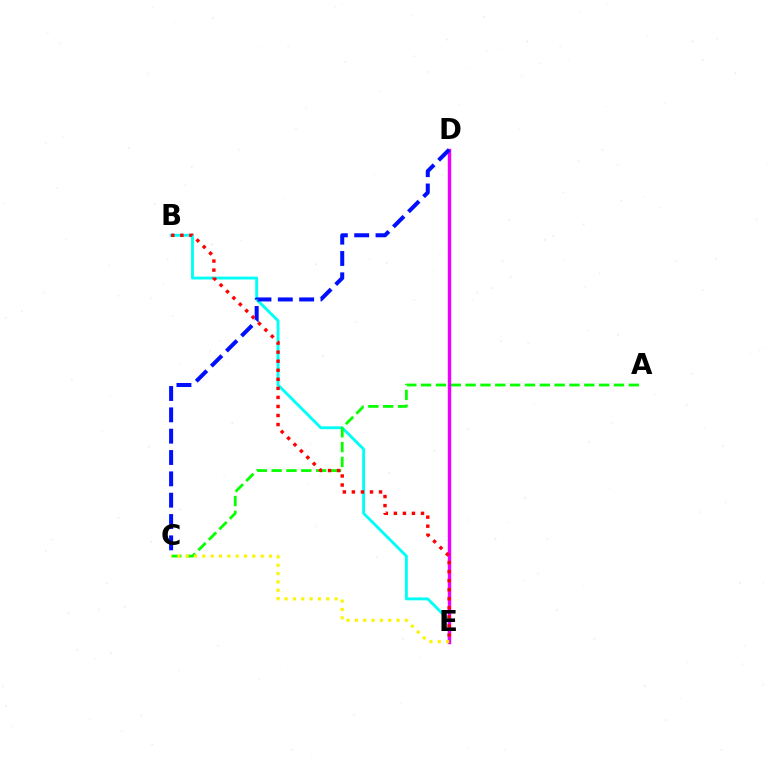{('B', 'E'): [{'color': '#00fff6', 'line_style': 'solid', 'thickness': 2.07}, {'color': '#ff0000', 'line_style': 'dotted', 'thickness': 2.46}], ('A', 'C'): [{'color': '#08ff00', 'line_style': 'dashed', 'thickness': 2.02}], ('D', 'E'): [{'color': '#ee00ff', 'line_style': 'solid', 'thickness': 2.46}], ('C', 'D'): [{'color': '#0010ff', 'line_style': 'dashed', 'thickness': 2.9}], ('C', 'E'): [{'color': '#fcf500', 'line_style': 'dotted', 'thickness': 2.27}]}